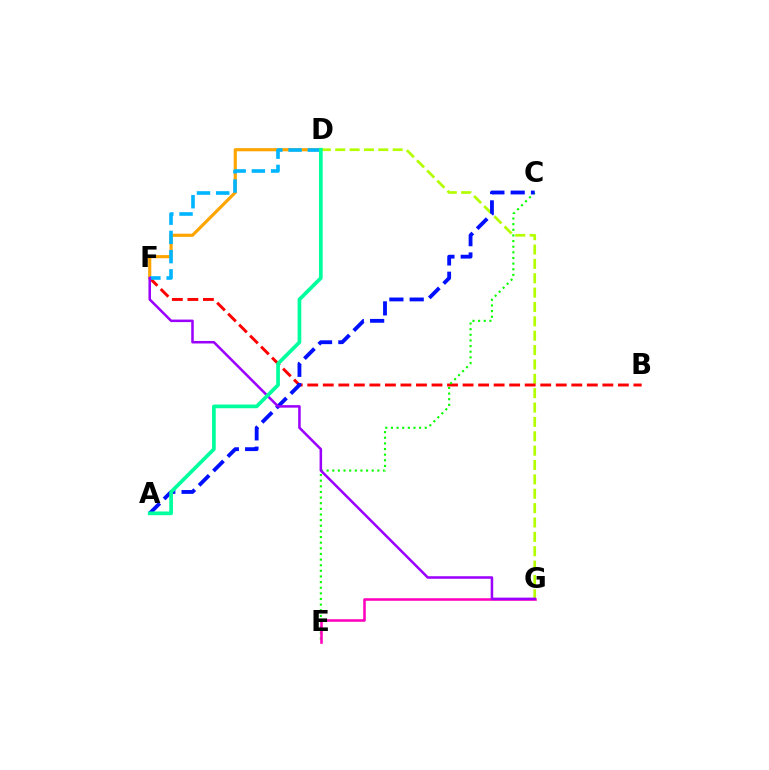{('D', 'G'): [{'color': '#b3ff00', 'line_style': 'dashed', 'thickness': 1.95}], ('D', 'F'): [{'color': '#ffa500', 'line_style': 'solid', 'thickness': 2.27}, {'color': '#00b5ff', 'line_style': 'dashed', 'thickness': 2.61}], ('B', 'F'): [{'color': '#ff0000', 'line_style': 'dashed', 'thickness': 2.11}], ('C', 'E'): [{'color': '#08ff00', 'line_style': 'dotted', 'thickness': 1.53}], ('A', 'C'): [{'color': '#0010ff', 'line_style': 'dashed', 'thickness': 2.76}], ('E', 'G'): [{'color': '#ff00bd', 'line_style': 'solid', 'thickness': 1.85}], ('F', 'G'): [{'color': '#9b00ff', 'line_style': 'solid', 'thickness': 1.82}], ('A', 'D'): [{'color': '#00ff9d', 'line_style': 'solid', 'thickness': 2.66}]}